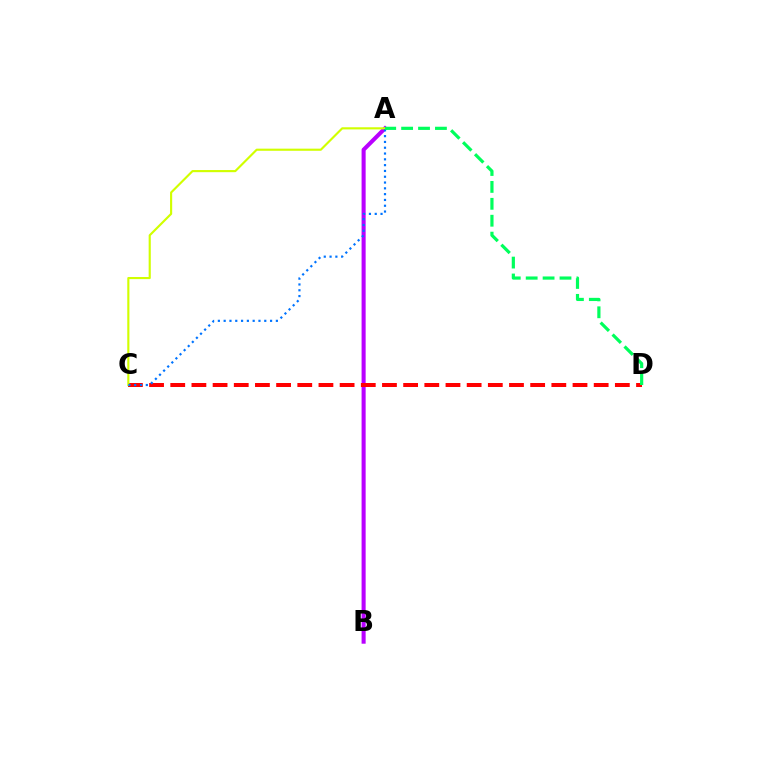{('A', 'B'): [{'color': '#b900ff', 'line_style': 'solid', 'thickness': 2.92}], ('C', 'D'): [{'color': '#ff0000', 'line_style': 'dashed', 'thickness': 2.88}], ('A', 'C'): [{'color': '#d1ff00', 'line_style': 'solid', 'thickness': 1.54}, {'color': '#0074ff', 'line_style': 'dotted', 'thickness': 1.58}], ('A', 'D'): [{'color': '#00ff5c', 'line_style': 'dashed', 'thickness': 2.3}]}